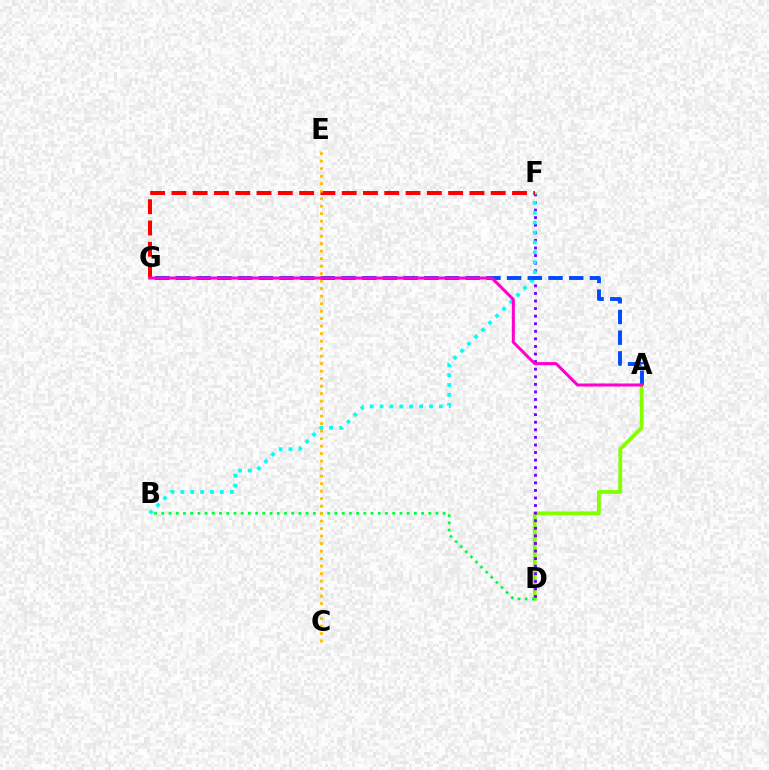{('A', 'D'): [{'color': '#84ff00', 'line_style': 'solid', 'thickness': 2.75}], ('D', 'F'): [{'color': '#7200ff', 'line_style': 'dotted', 'thickness': 2.06}], ('B', 'D'): [{'color': '#00ff39', 'line_style': 'dotted', 'thickness': 1.96}], ('B', 'F'): [{'color': '#00fff6', 'line_style': 'dotted', 'thickness': 2.69}], ('A', 'G'): [{'color': '#004bff', 'line_style': 'dashed', 'thickness': 2.81}, {'color': '#ff00cf', 'line_style': 'solid', 'thickness': 2.18}], ('F', 'G'): [{'color': '#ff0000', 'line_style': 'dashed', 'thickness': 2.89}], ('C', 'E'): [{'color': '#ffbd00', 'line_style': 'dotted', 'thickness': 2.04}]}